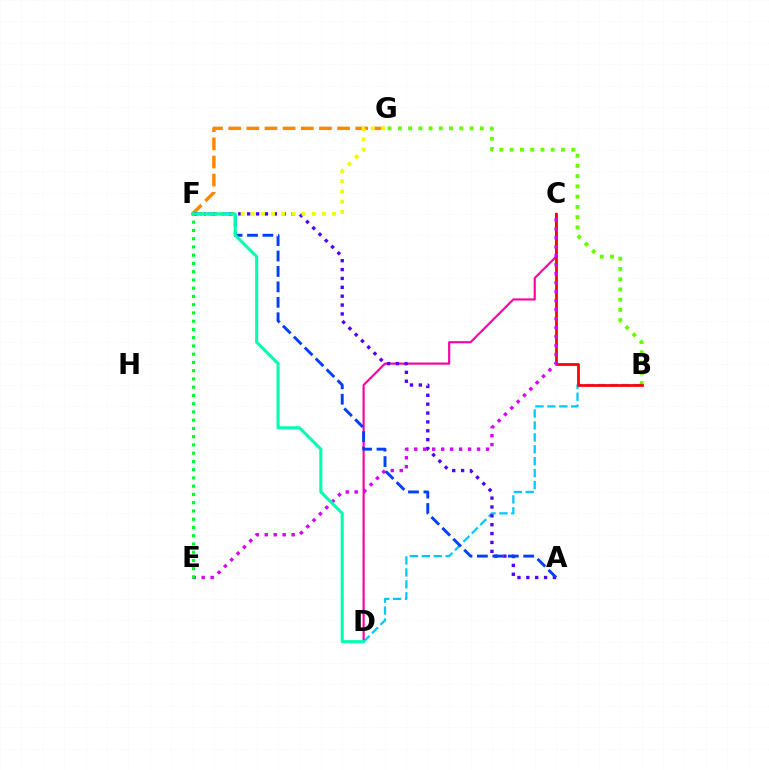{('F', 'G'): [{'color': '#ff8800', 'line_style': 'dashed', 'thickness': 2.47}, {'color': '#eeff00', 'line_style': 'dotted', 'thickness': 2.76}], ('B', 'G'): [{'color': '#66ff00', 'line_style': 'dotted', 'thickness': 2.79}], ('B', 'D'): [{'color': '#00c7ff', 'line_style': 'dashed', 'thickness': 1.62}], ('C', 'D'): [{'color': '#ff00a0', 'line_style': 'solid', 'thickness': 1.55}], ('B', 'C'): [{'color': '#ff0000', 'line_style': 'solid', 'thickness': 1.97}], ('A', 'F'): [{'color': '#4f00ff', 'line_style': 'dotted', 'thickness': 2.41}, {'color': '#003fff', 'line_style': 'dashed', 'thickness': 2.1}], ('C', 'E'): [{'color': '#d600ff', 'line_style': 'dotted', 'thickness': 2.44}], ('D', 'F'): [{'color': '#00ffaf', 'line_style': 'solid', 'thickness': 2.2}], ('E', 'F'): [{'color': '#00ff27', 'line_style': 'dotted', 'thickness': 2.24}]}